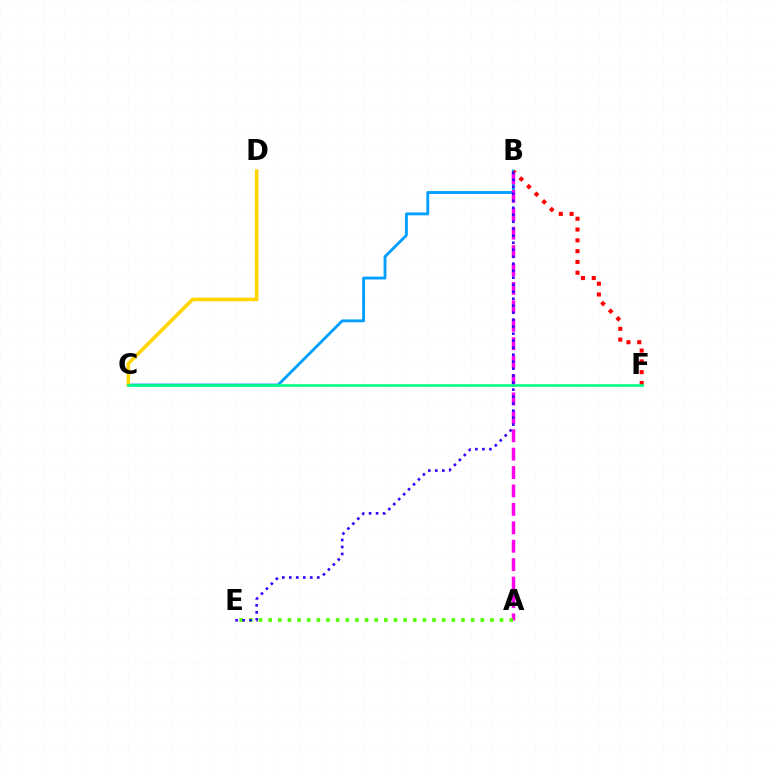{('B', 'C'): [{'color': '#009eff', 'line_style': 'solid', 'thickness': 2.06}], ('A', 'B'): [{'color': '#ff00ed', 'line_style': 'dashed', 'thickness': 2.5}], ('C', 'D'): [{'color': '#ffd500', 'line_style': 'solid', 'thickness': 2.58}], ('A', 'E'): [{'color': '#4fff00', 'line_style': 'dotted', 'thickness': 2.62}], ('B', 'F'): [{'color': '#ff0000', 'line_style': 'dotted', 'thickness': 2.93}], ('B', 'E'): [{'color': '#3700ff', 'line_style': 'dotted', 'thickness': 1.9}], ('C', 'F'): [{'color': '#00ff86', 'line_style': 'solid', 'thickness': 1.91}]}